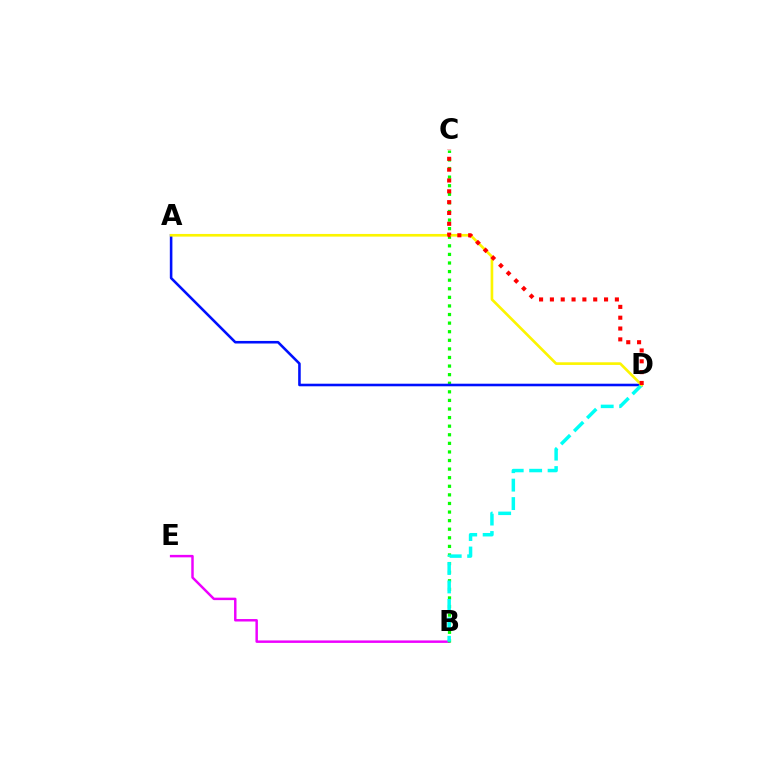{('B', 'E'): [{'color': '#ee00ff', 'line_style': 'solid', 'thickness': 1.77}], ('B', 'C'): [{'color': '#08ff00', 'line_style': 'dotted', 'thickness': 2.33}], ('A', 'D'): [{'color': '#0010ff', 'line_style': 'solid', 'thickness': 1.86}, {'color': '#fcf500', 'line_style': 'solid', 'thickness': 1.91}], ('B', 'D'): [{'color': '#00fff6', 'line_style': 'dashed', 'thickness': 2.51}], ('C', 'D'): [{'color': '#ff0000', 'line_style': 'dotted', 'thickness': 2.94}]}